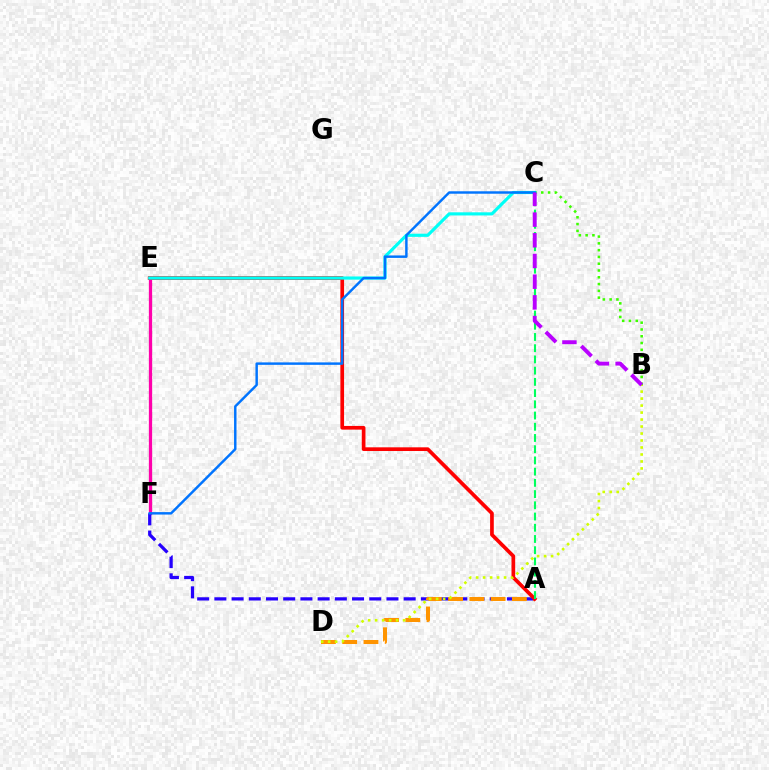{('E', 'F'): [{'color': '#ff00ac', 'line_style': 'solid', 'thickness': 2.36}], ('A', 'F'): [{'color': '#2500ff', 'line_style': 'dashed', 'thickness': 2.34}], ('A', 'D'): [{'color': '#ff9400', 'line_style': 'dashed', 'thickness': 2.89}], ('B', 'C'): [{'color': '#3dff00', 'line_style': 'dotted', 'thickness': 1.84}, {'color': '#b900ff', 'line_style': 'dashed', 'thickness': 2.81}], ('A', 'E'): [{'color': '#ff0000', 'line_style': 'solid', 'thickness': 2.66}], ('C', 'E'): [{'color': '#00fff6', 'line_style': 'solid', 'thickness': 2.27}], ('C', 'F'): [{'color': '#0074ff', 'line_style': 'solid', 'thickness': 1.76}], ('A', 'C'): [{'color': '#00ff5c', 'line_style': 'dashed', 'thickness': 1.52}], ('B', 'D'): [{'color': '#d1ff00', 'line_style': 'dotted', 'thickness': 1.9}]}